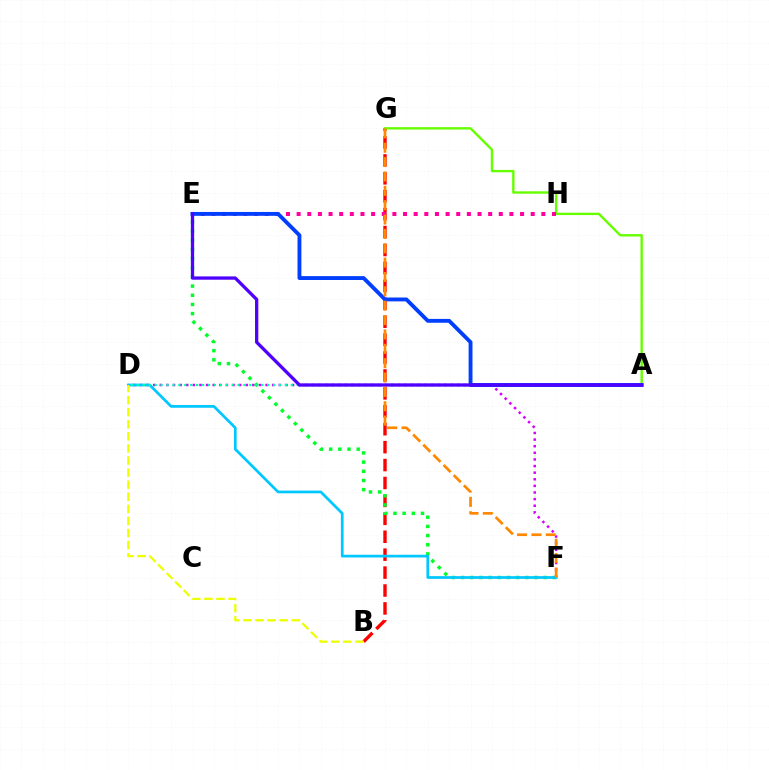{('B', 'G'): [{'color': '#ff0000', 'line_style': 'dashed', 'thickness': 2.43}], ('D', 'F'): [{'color': '#d600ff', 'line_style': 'dotted', 'thickness': 1.8}, {'color': '#00c7ff', 'line_style': 'solid', 'thickness': 1.96}], ('E', 'F'): [{'color': '#00ff27', 'line_style': 'dotted', 'thickness': 2.49}], ('A', 'G'): [{'color': '#66ff00', 'line_style': 'solid', 'thickness': 1.72}], ('E', 'H'): [{'color': '#ff00a0', 'line_style': 'dotted', 'thickness': 2.89}], ('A', 'D'): [{'color': '#00ffaf', 'line_style': 'dotted', 'thickness': 1.61}], ('A', 'E'): [{'color': '#003fff', 'line_style': 'solid', 'thickness': 2.78}, {'color': '#4f00ff', 'line_style': 'solid', 'thickness': 2.37}], ('F', 'G'): [{'color': '#ff8800', 'line_style': 'dashed', 'thickness': 1.95}], ('B', 'D'): [{'color': '#eeff00', 'line_style': 'dashed', 'thickness': 1.64}]}